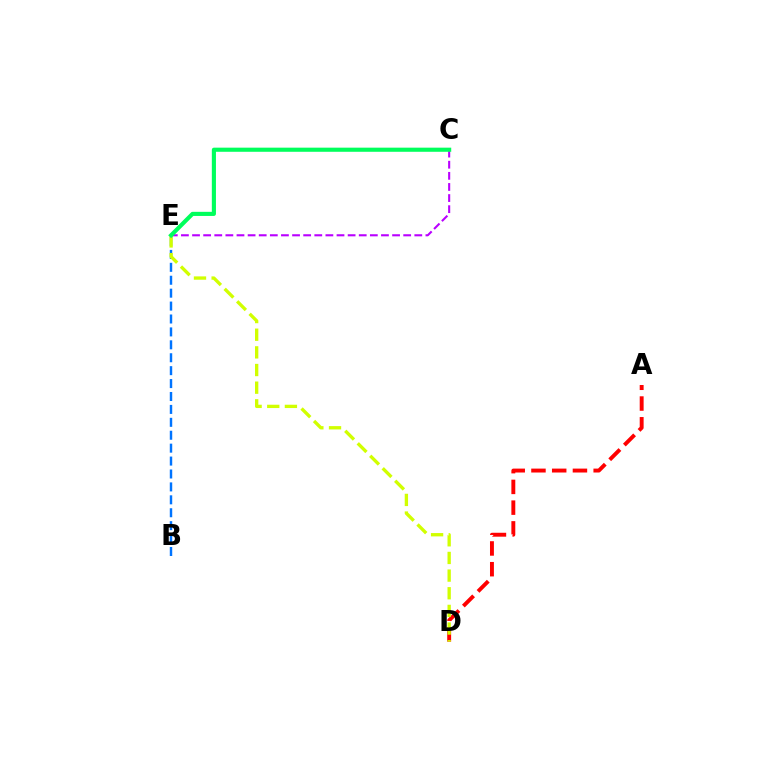{('B', 'E'): [{'color': '#0074ff', 'line_style': 'dashed', 'thickness': 1.75}], ('A', 'D'): [{'color': '#ff0000', 'line_style': 'dashed', 'thickness': 2.82}], ('C', 'E'): [{'color': '#b900ff', 'line_style': 'dashed', 'thickness': 1.51}, {'color': '#00ff5c', 'line_style': 'solid', 'thickness': 2.97}], ('D', 'E'): [{'color': '#d1ff00', 'line_style': 'dashed', 'thickness': 2.4}]}